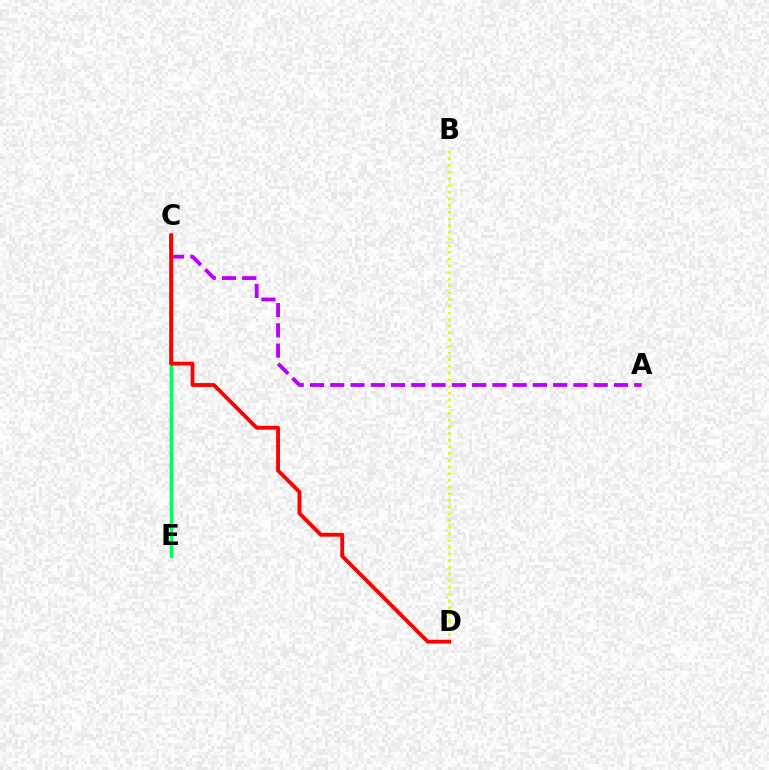{('C', 'E'): [{'color': '#0074ff', 'line_style': 'dotted', 'thickness': 1.73}, {'color': '#00ff5c', 'line_style': 'solid', 'thickness': 2.49}], ('A', 'C'): [{'color': '#b900ff', 'line_style': 'dashed', 'thickness': 2.75}], ('B', 'D'): [{'color': '#d1ff00', 'line_style': 'dotted', 'thickness': 1.82}], ('C', 'D'): [{'color': '#ff0000', 'line_style': 'solid', 'thickness': 2.77}]}